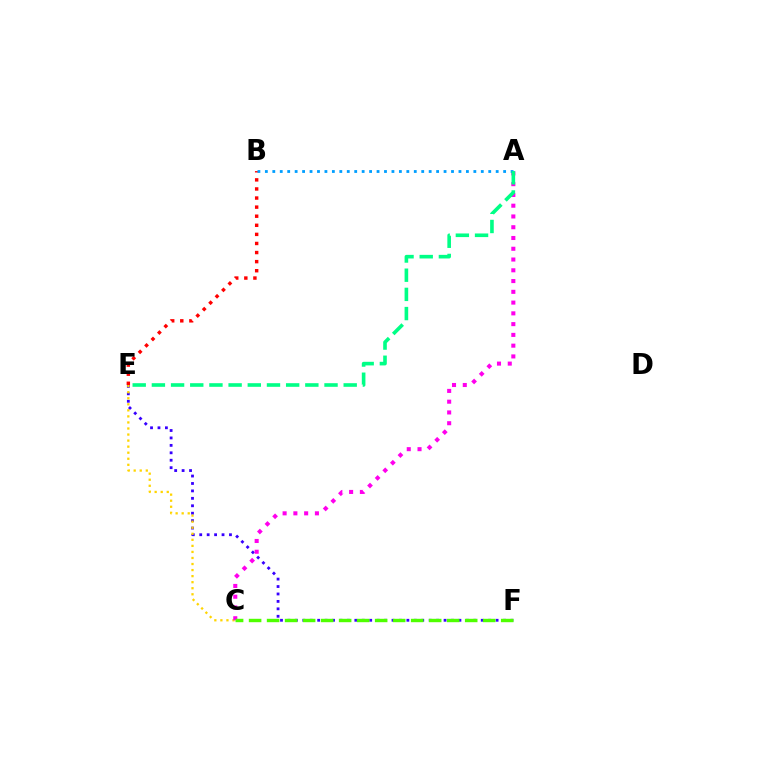{('E', 'F'): [{'color': '#3700ff', 'line_style': 'dotted', 'thickness': 2.02}], ('C', 'E'): [{'color': '#ffd500', 'line_style': 'dotted', 'thickness': 1.64}], ('A', 'C'): [{'color': '#ff00ed', 'line_style': 'dotted', 'thickness': 2.93}], ('B', 'E'): [{'color': '#ff0000', 'line_style': 'dotted', 'thickness': 2.47}], ('A', 'B'): [{'color': '#009eff', 'line_style': 'dotted', 'thickness': 2.02}], ('C', 'F'): [{'color': '#4fff00', 'line_style': 'dashed', 'thickness': 2.45}], ('A', 'E'): [{'color': '#00ff86', 'line_style': 'dashed', 'thickness': 2.61}]}